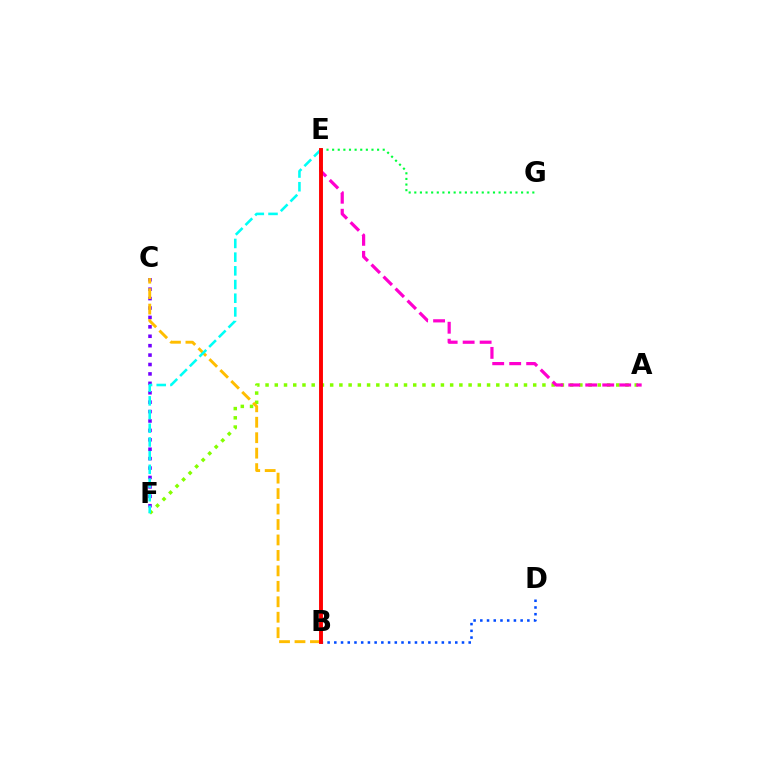{('A', 'F'): [{'color': '#84ff00', 'line_style': 'dotted', 'thickness': 2.51}], ('A', 'E'): [{'color': '#ff00cf', 'line_style': 'dashed', 'thickness': 2.31}], ('E', 'G'): [{'color': '#00ff39', 'line_style': 'dotted', 'thickness': 1.53}], ('C', 'F'): [{'color': '#7200ff', 'line_style': 'dotted', 'thickness': 2.56}], ('B', 'D'): [{'color': '#004bff', 'line_style': 'dotted', 'thickness': 1.83}], ('B', 'C'): [{'color': '#ffbd00', 'line_style': 'dashed', 'thickness': 2.1}], ('E', 'F'): [{'color': '#00fff6', 'line_style': 'dashed', 'thickness': 1.86}], ('B', 'E'): [{'color': '#ff0000', 'line_style': 'solid', 'thickness': 2.81}]}